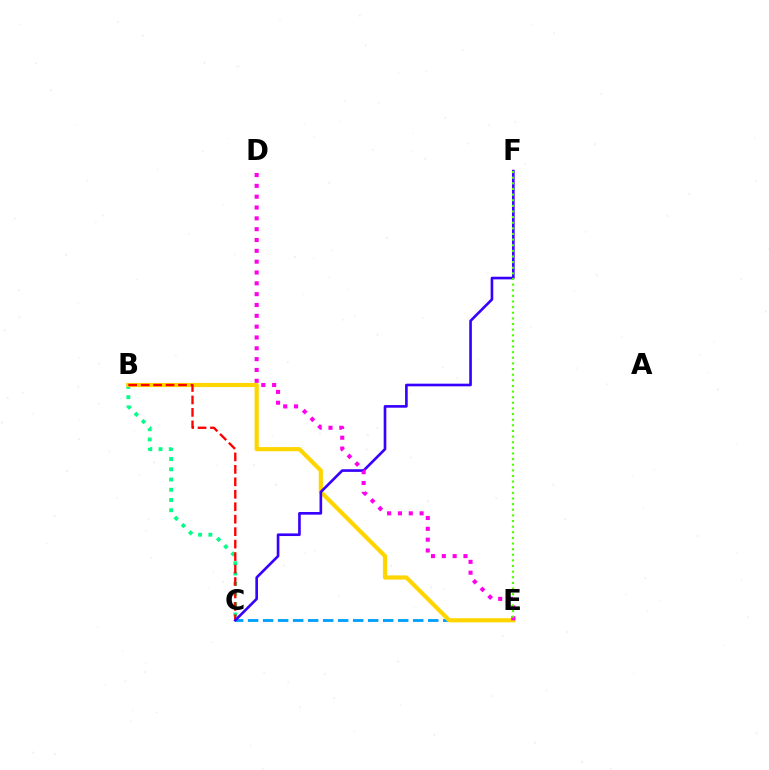{('B', 'C'): [{'color': '#00ff86', 'line_style': 'dotted', 'thickness': 2.78}, {'color': '#ff0000', 'line_style': 'dashed', 'thickness': 1.69}], ('C', 'E'): [{'color': '#009eff', 'line_style': 'dashed', 'thickness': 2.04}], ('B', 'E'): [{'color': '#ffd500', 'line_style': 'solid', 'thickness': 3.0}], ('C', 'F'): [{'color': '#3700ff', 'line_style': 'solid', 'thickness': 1.9}], ('D', 'E'): [{'color': '#ff00ed', 'line_style': 'dotted', 'thickness': 2.94}], ('E', 'F'): [{'color': '#4fff00', 'line_style': 'dotted', 'thickness': 1.53}]}